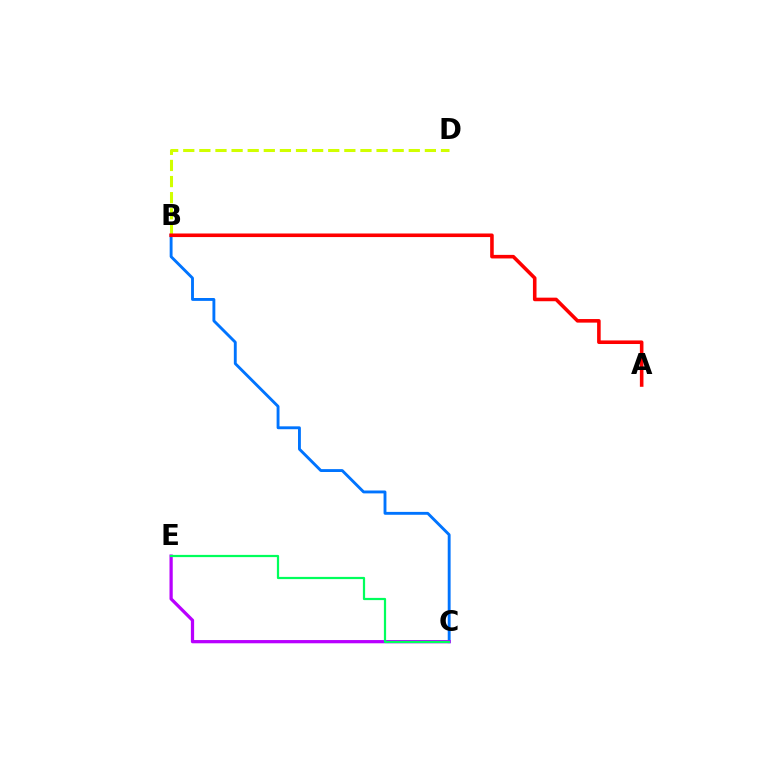{('B', 'C'): [{'color': '#0074ff', 'line_style': 'solid', 'thickness': 2.07}], ('C', 'E'): [{'color': '#b900ff', 'line_style': 'solid', 'thickness': 2.33}, {'color': '#00ff5c', 'line_style': 'solid', 'thickness': 1.6}], ('B', 'D'): [{'color': '#d1ff00', 'line_style': 'dashed', 'thickness': 2.19}], ('A', 'B'): [{'color': '#ff0000', 'line_style': 'solid', 'thickness': 2.58}]}